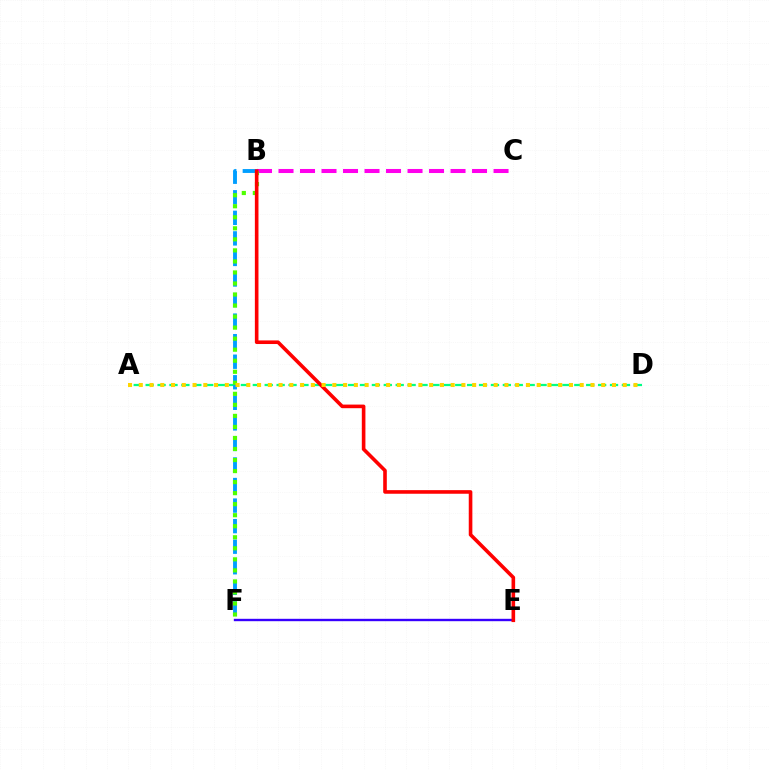{('B', 'C'): [{'color': '#ff00ed', 'line_style': 'dashed', 'thickness': 2.92}], ('A', 'D'): [{'color': '#00ff86', 'line_style': 'dashed', 'thickness': 1.62}, {'color': '#ffd500', 'line_style': 'dotted', 'thickness': 2.92}], ('B', 'F'): [{'color': '#009eff', 'line_style': 'dashed', 'thickness': 2.79}, {'color': '#4fff00', 'line_style': 'dotted', 'thickness': 3.0}], ('E', 'F'): [{'color': '#3700ff', 'line_style': 'solid', 'thickness': 1.72}], ('B', 'E'): [{'color': '#ff0000', 'line_style': 'solid', 'thickness': 2.6}]}